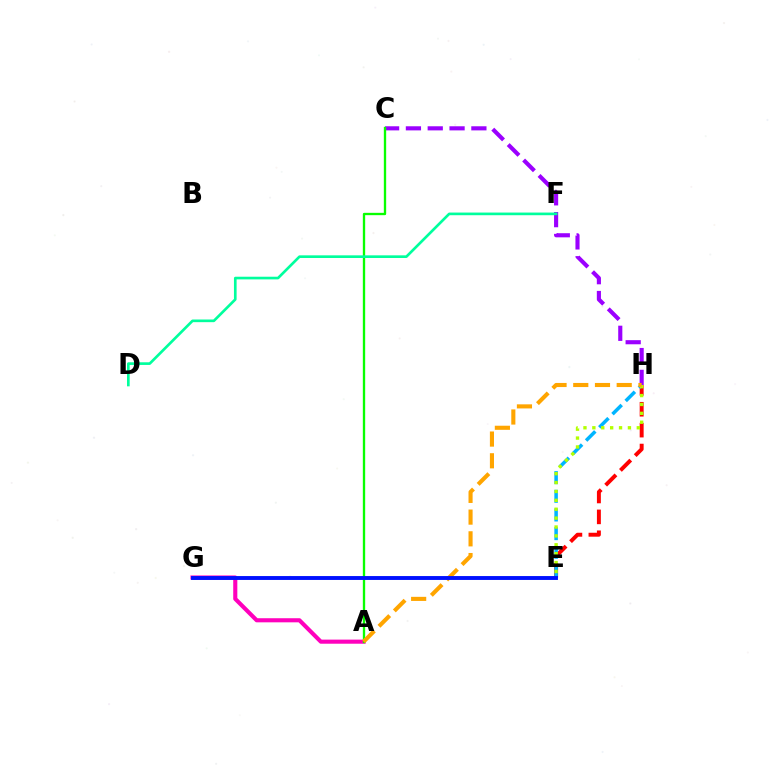{('A', 'G'): [{'color': '#ff00bd', 'line_style': 'solid', 'thickness': 2.96}], ('C', 'H'): [{'color': '#9b00ff', 'line_style': 'dashed', 'thickness': 2.96}], ('A', 'C'): [{'color': '#08ff00', 'line_style': 'solid', 'thickness': 1.68}], ('E', 'H'): [{'color': '#ff0000', 'line_style': 'dashed', 'thickness': 2.84}, {'color': '#00b5ff', 'line_style': 'dashed', 'thickness': 2.54}, {'color': '#b3ff00', 'line_style': 'dotted', 'thickness': 2.42}], ('D', 'F'): [{'color': '#00ff9d', 'line_style': 'solid', 'thickness': 1.92}], ('A', 'H'): [{'color': '#ffa500', 'line_style': 'dashed', 'thickness': 2.95}], ('E', 'G'): [{'color': '#0010ff', 'line_style': 'solid', 'thickness': 2.8}]}